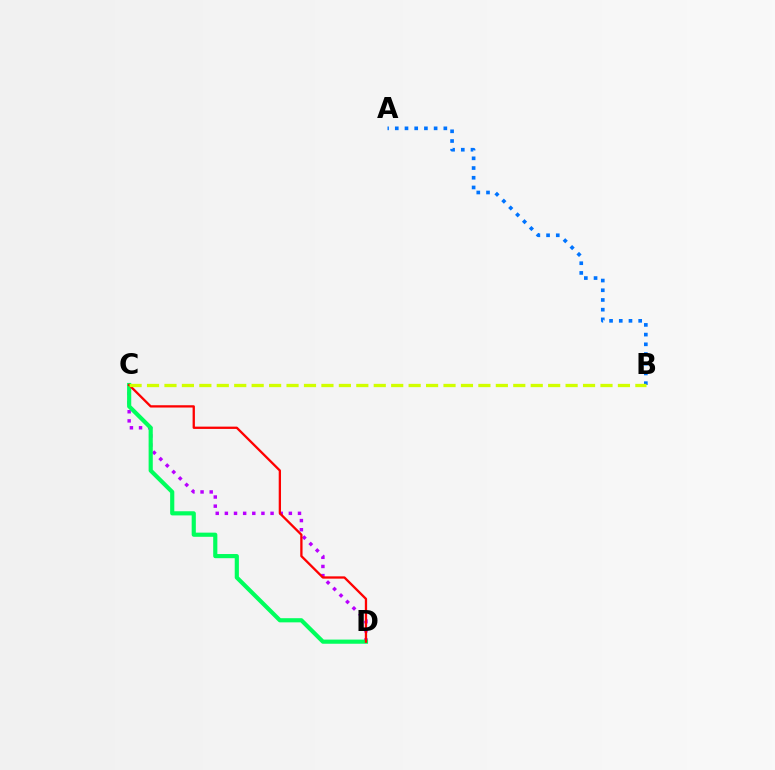{('C', 'D'): [{'color': '#b900ff', 'line_style': 'dotted', 'thickness': 2.48}, {'color': '#00ff5c', 'line_style': 'solid', 'thickness': 2.99}, {'color': '#ff0000', 'line_style': 'solid', 'thickness': 1.66}], ('A', 'B'): [{'color': '#0074ff', 'line_style': 'dotted', 'thickness': 2.64}], ('B', 'C'): [{'color': '#d1ff00', 'line_style': 'dashed', 'thickness': 2.37}]}